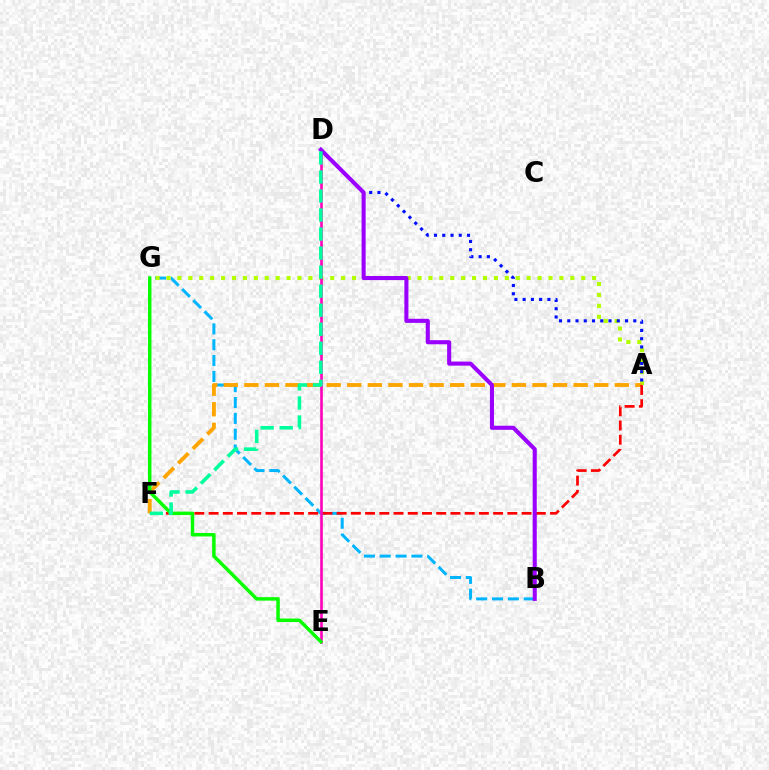{('B', 'G'): [{'color': '#00b5ff', 'line_style': 'dashed', 'thickness': 2.15}], ('A', 'G'): [{'color': '#b3ff00', 'line_style': 'dotted', 'thickness': 2.97}], ('A', 'F'): [{'color': '#ffa500', 'line_style': 'dashed', 'thickness': 2.8}, {'color': '#ff0000', 'line_style': 'dashed', 'thickness': 1.93}], ('A', 'D'): [{'color': '#0010ff', 'line_style': 'dotted', 'thickness': 2.24}], ('D', 'E'): [{'color': '#ff00bd', 'line_style': 'solid', 'thickness': 1.88}], ('E', 'G'): [{'color': '#08ff00', 'line_style': 'solid', 'thickness': 2.49}], ('B', 'D'): [{'color': '#9b00ff', 'line_style': 'solid', 'thickness': 2.93}], ('D', 'F'): [{'color': '#00ff9d', 'line_style': 'dashed', 'thickness': 2.59}]}